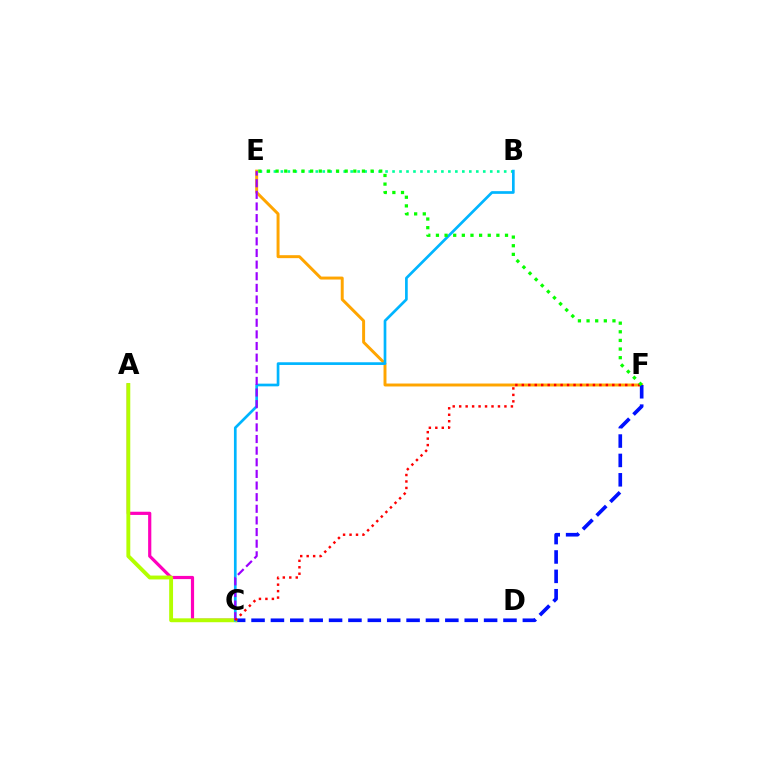{('E', 'F'): [{'color': '#ffa500', 'line_style': 'solid', 'thickness': 2.13}, {'color': '#08ff00', 'line_style': 'dotted', 'thickness': 2.35}], ('B', 'E'): [{'color': '#00ff9d', 'line_style': 'dotted', 'thickness': 1.9}], ('A', 'C'): [{'color': '#ff00bd', 'line_style': 'solid', 'thickness': 2.3}, {'color': '#b3ff00', 'line_style': 'solid', 'thickness': 2.79}], ('C', 'F'): [{'color': '#0010ff', 'line_style': 'dashed', 'thickness': 2.63}, {'color': '#ff0000', 'line_style': 'dotted', 'thickness': 1.76}], ('B', 'C'): [{'color': '#00b5ff', 'line_style': 'solid', 'thickness': 1.94}], ('C', 'E'): [{'color': '#9b00ff', 'line_style': 'dashed', 'thickness': 1.58}]}